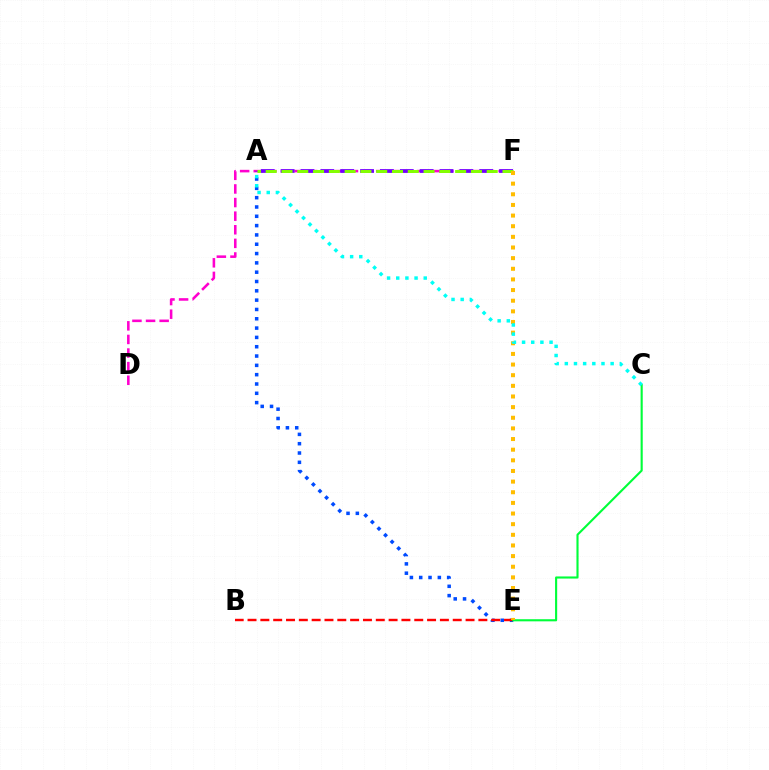{('D', 'F'): [{'color': '#ff00cf', 'line_style': 'dashed', 'thickness': 1.85}], ('A', 'E'): [{'color': '#004bff', 'line_style': 'dotted', 'thickness': 2.53}], ('A', 'F'): [{'color': '#7200ff', 'line_style': 'dashed', 'thickness': 2.7}, {'color': '#84ff00', 'line_style': 'dashed', 'thickness': 2.14}], ('B', 'E'): [{'color': '#ff0000', 'line_style': 'dashed', 'thickness': 1.74}], ('C', 'E'): [{'color': '#00ff39', 'line_style': 'solid', 'thickness': 1.53}], ('E', 'F'): [{'color': '#ffbd00', 'line_style': 'dotted', 'thickness': 2.89}], ('A', 'C'): [{'color': '#00fff6', 'line_style': 'dotted', 'thickness': 2.49}]}